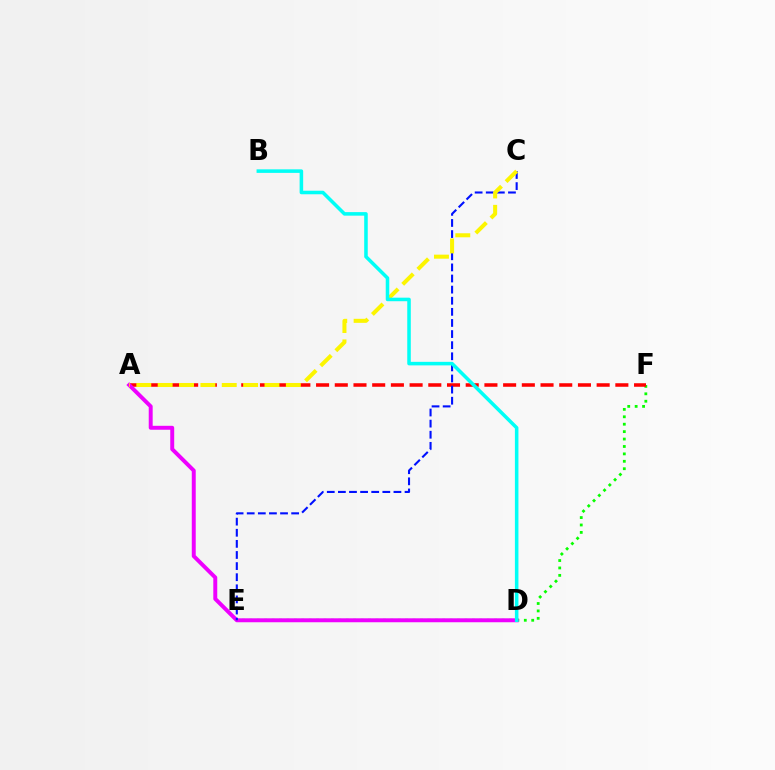{('E', 'F'): [{'color': '#08ff00', 'line_style': 'dotted', 'thickness': 2.02}], ('A', 'F'): [{'color': '#ff0000', 'line_style': 'dashed', 'thickness': 2.54}], ('A', 'D'): [{'color': '#ee00ff', 'line_style': 'solid', 'thickness': 2.84}], ('C', 'E'): [{'color': '#0010ff', 'line_style': 'dashed', 'thickness': 1.51}], ('A', 'C'): [{'color': '#fcf500', 'line_style': 'dashed', 'thickness': 2.9}], ('B', 'D'): [{'color': '#00fff6', 'line_style': 'solid', 'thickness': 2.55}]}